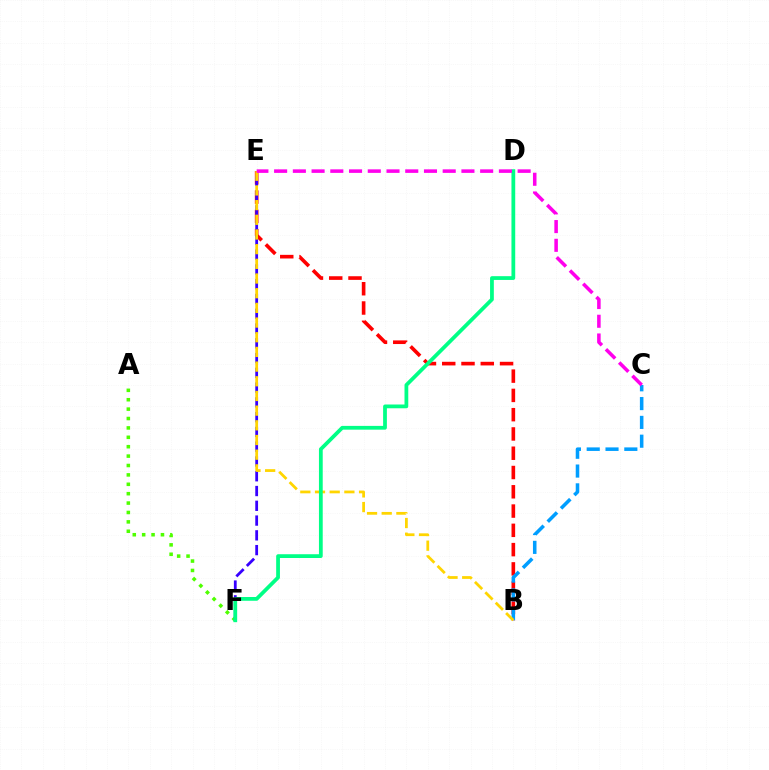{('B', 'E'): [{'color': '#ff0000', 'line_style': 'dashed', 'thickness': 2.62}, {'color': '#ffd500', 'line_style': 'dashed', 'thickness': 1.99}], ('A', 'F'): [{'color': '#4fff00', 'line_style': 'dotted', 'thickness': 2.55}], ('E', 'F'): [{'color': '#3700ff', 'line_style': 'dashed', 'thickness': 2.01}], ('B', 'C'): [{'color': '#009eff', 'line_style': 'dashed', 'thickness': 2.55}], ('D', 'F'): [{'color': '#00ff86', 'line_style': 'solid', 'thickness': 2.71}], ('C', 'E'): [{'color': '#ff00ed', 'line_style': 'dashed', 'thickness': 2.54}]}